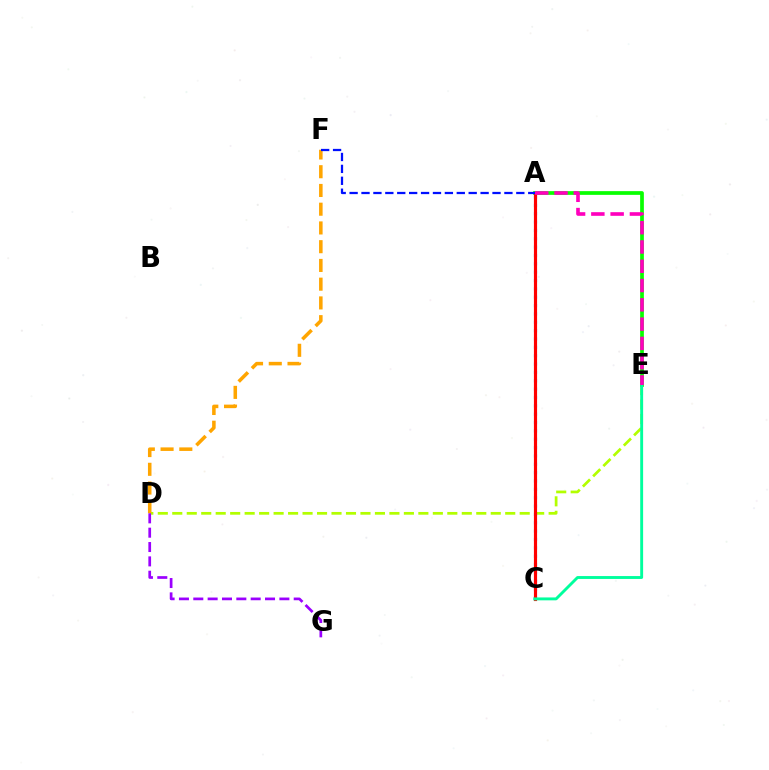{('D', 'E'): [{'color': '#b3ff00', 'line_style': 'dashed', 'thickness': 1.97}], ('A', 'C'): [{'color': '#00b5ff', 'line_style': 'dotted', 'thickness': 2.27}, {'color': '#ff0000', 'line_style': 'solid', 'thickness': 2.27}], ('D', 'F'): [{'color': '#ffa500', 'line_style': 'dashed', 'thickness': 2.55}], ('A', 'E'): [{'color': '#08ff00', 'line_style': 'solid', 'thickness': 2.68}, {'color': '#ff00bd', 'line_style': 'dashed', 'thickness': 2.62}], ('D', 'G'): [{'color': '#9b00ff', 'line_style': 'dashed', 'thickness': 1.95}], ('A', 'F'): [{'color': '#0010ff', 'line_style': 'dashed', 'thickness': 1.62}], ('C', 'E'): [{'color': '#00ff9d', 'line_style': 'solid', 'thickness': 2.08}]}